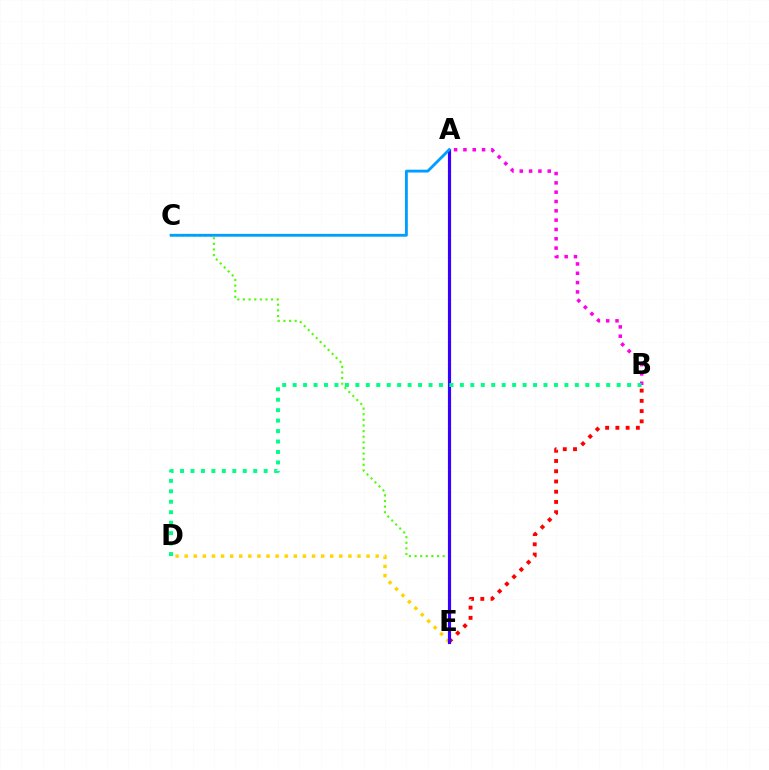{('A', 'B'): [{'color': '#ff00ed', 'line_style': 'dotted', 'thickness': 2.53}], ('B', 'E'): [{'color': '#ff0000', 'line_style': 'dotted', 'thickness': 2.78}], ('D', 'E'): [{'color': '#ffd500', 'line_style': 'dotted', 'thickness': 2.47}], ('C', 'E'): [{'color': '#4fff00', 'line_style': 'dotted', 'thickness': 1.53}], ('A', 'E'): [{'color': '#3700ff', 'line_style': 'solid', 'thickness': 2.27}], ('B', 'D'): [{'color': '#00ff86', 'line_style': 'dotted', 'thickness': 2.84}], ('A', 'C'): [{'color': '#009eff', 'line_style': 'solid', 'thickness': 2.05}]}